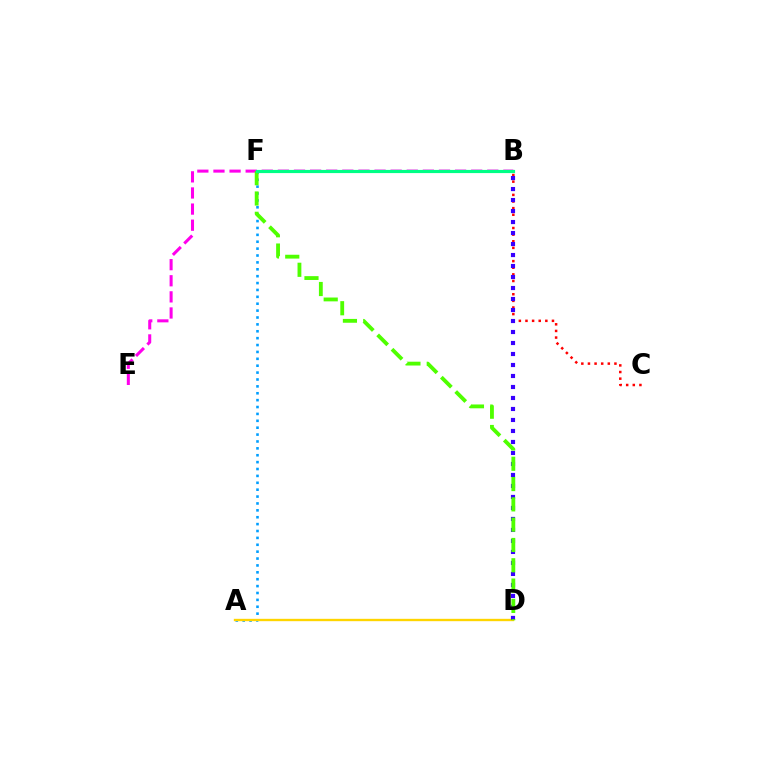{('B', 'E'): [{'color': '#ff00ed', 'line_style': 'dashed', 'thickness': 2.19}], ('A', 'F'): [{'color': '#009eff', 'line_style': 'dotted', 'thickness': 1.87}], ('A', 'D'): [{'color': '#ffd500', 'line_style': 'solid', 'thickness': 1.7}], ('B', 'C'): [{'color': '#ff0000', 'line_style': 'dotted', 'thickness': 1.8}], ('B', 'D'): [{'color': '#3700ff', 'line_style': 'dotted', 'thickness': 2.99}], ('D', 'F'): [{'color': '#4fff00', 'line_style': 'dashed', 'thickness': 2.76}], ('B', 'F'): [{'color': '#00ff86', 'line_style': 'solid', 'thickness': 2.28}]}